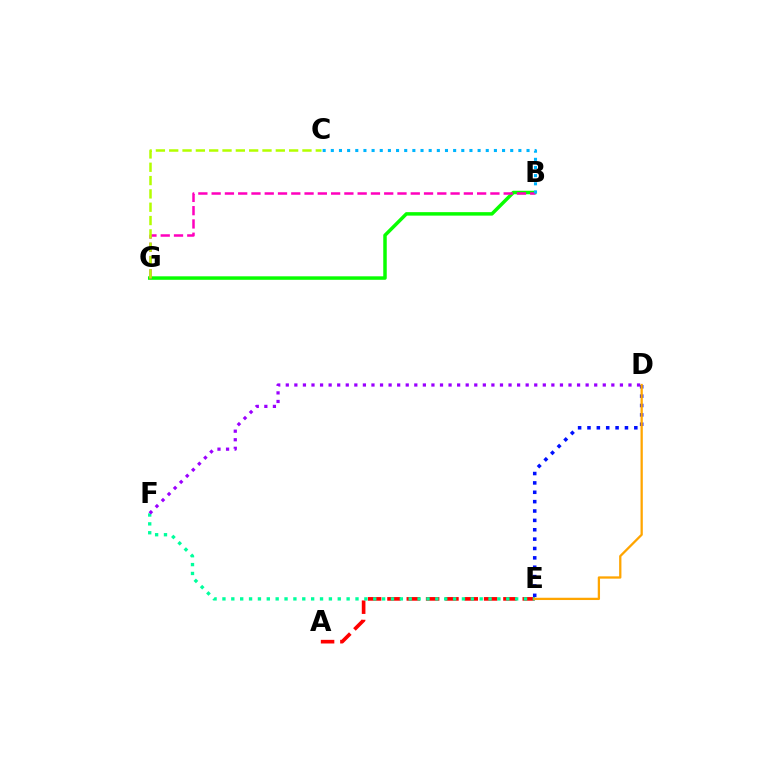{('B', 'G'): [{'color': '#08ff00', 'line_style': 'solid', 'thickness': 2.51}, {'color': '#ff00bd', 'line_style': 'dashed', 'thickness': 1.8}], ('A', 'E'): [{'color': '#ff0000', 'line_style': 'dashed', 'thickness': 2.63}], ('D', 'E'): [{'color': '#0010ff', 'line_style': 'dotted', 'thickness': 2.55}, {'color': '#ffa500', 'line_style': 'solid', 'thickness': 1.65}], ('E', 'F'): [{'color': '#00ff9d', 'line_style': 'dotted', 'thickness': 2.41}], ('C', 'G'): [{'color': '#b3ff00', 'line_style': 'dashed', 'thickness': 1.81}], ('B', 'C'): [{'color': '#00b5ff', 'line_style': 'dotted', 'thickness': 2.22}], ('D', 'F'): [{'color': '#9b00ff', 'line_style': 'dotted', 'thickness': 2.33}]}